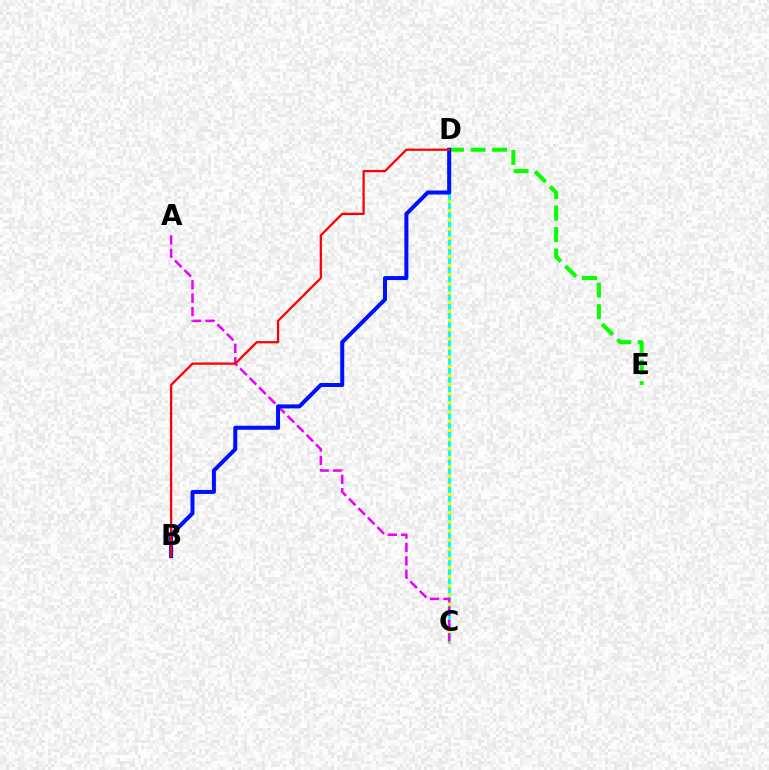{('C', 'D'): [{'color': '#00fff6', 'line_style': 'solid', 'thickness': 2.3}, {'color': '#fcf500', 'line_style': 'dotted', 'thickness': 2.49}], ('D', 'E'): [{'color': '#08ff00', 'line_style': 'dashed', 'thickness': 2.92}], ('A', 'C'): [{'color': '#ee00ff', 'line_style': 'dashed', 'thickness': 1.82}], ('B', 'D'): [{'color': '#0010ff', 'line_style': 'solid', 'thickness': 2.89}, {'color': '#ff0000', 'line_style': 'solid', 'thickness': 1.62}]}